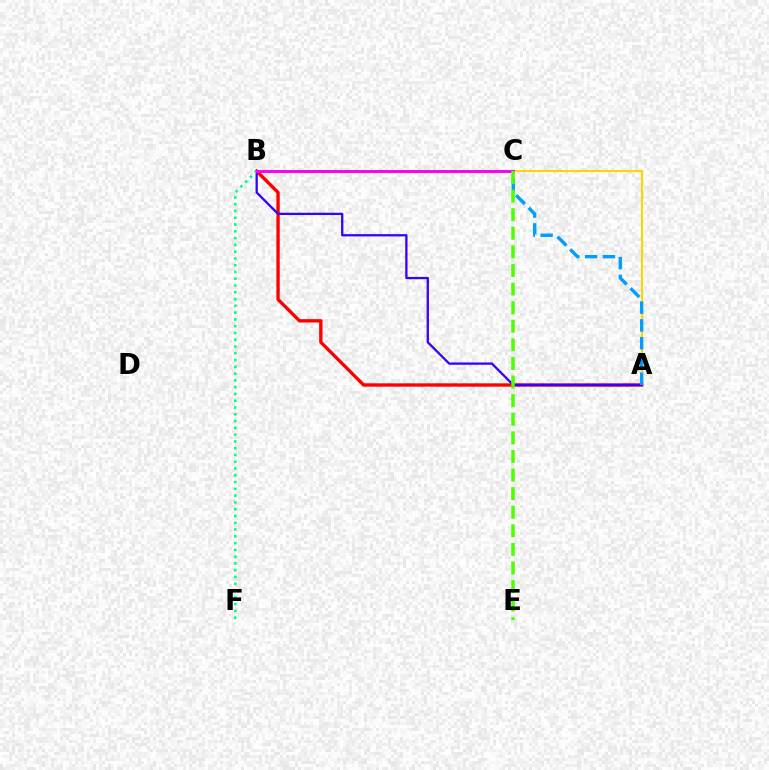{('A', 'B'): [{'color': '#ff0000', 'line_style': 'solid', 'thickness': 2.42}, {'color': '#3700ff', 'line_style': 'solid', 'thickness': 1.66}], ('A', 'C'): [{'color': '#ffd500', 'line_style': 'solid', 'thickness': 1.51}, {'color': '#009eff', 'line_style': 'dashed', 'thickness': 2.42}], ('B', 'F'): [{'color': '#00ff86', 'line_style': 'dotted', 'thickness': 1.84}], ('B', 'C'): [{'color': '#ff00ed', 'line_style': 'solid', 'thickness': 2.14}], ('C', 'E'): [{'color': '#4fff00', 'line_style': 'dashed', 'thickness': 2.53}]}